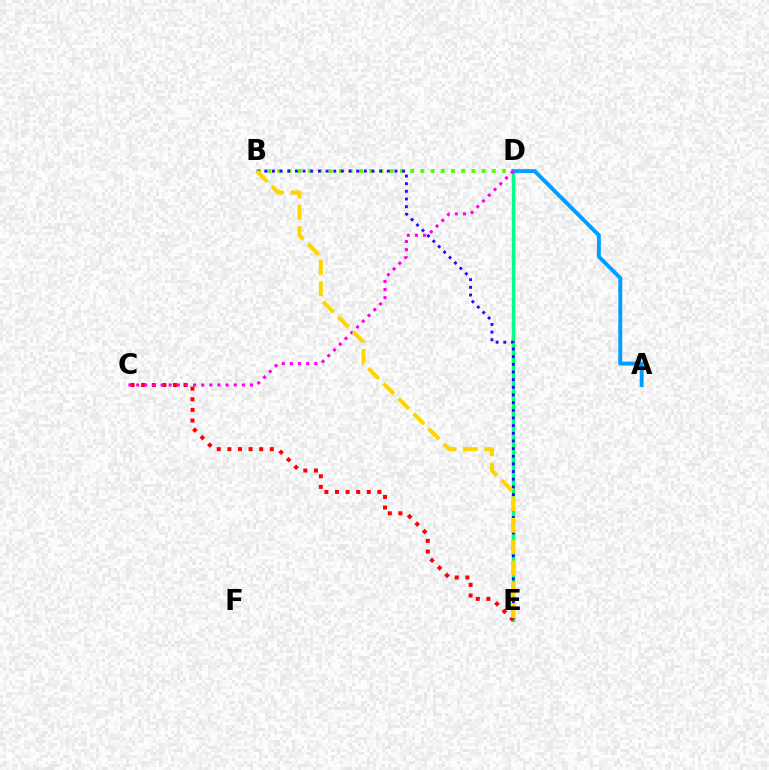{('B', 'D'): [{'color': '#4fff00', 'line_style': 'dotted', 'thickness': 2.77}], ('D', 'E'): [{'color': '#00ff86', 'line_style': 'solid', 'thickness': 2.47}], ('A', 'D'): [{'color': '#009eff', 'line_style': 'solid', 'thickness': 2.81}], ('B', 'E'): [{'color': '#3700ff', 'line_style': 'dotted', 'thickness': 2.08}, {'color': '#ffd500', 'line_style': 'dashed', 'thickness': 2.9}], ('C', 'E'): [{'color': '#ff0000', 'line_style': 'dotted', 'thickness': 2.88}], ('C', 'D'): [{'color': '#ff00ed', 'line_style': 'dotted', 'thickness': 2.21}]}